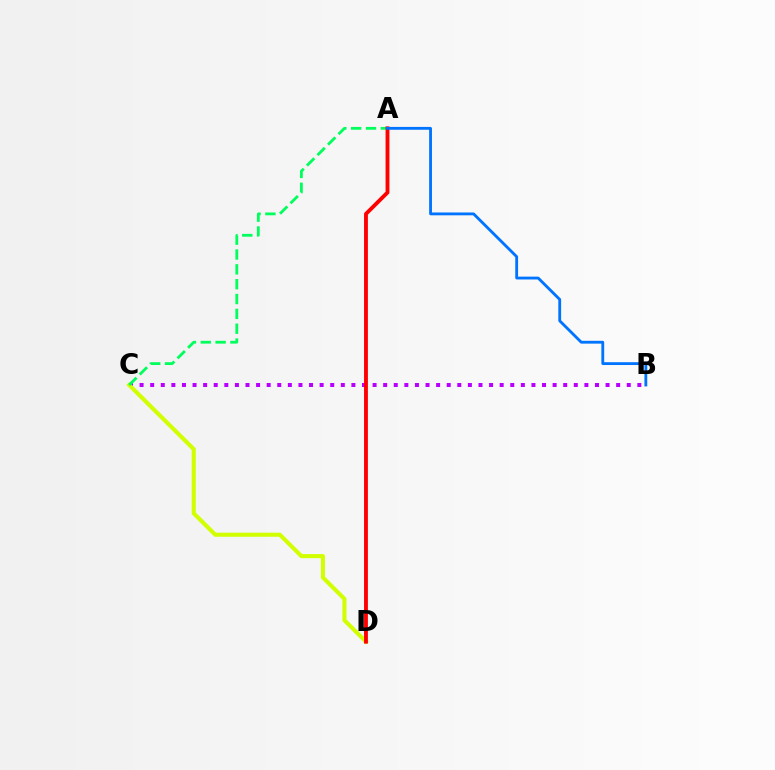{('B', 'C'): [{'color': '#b900ff', 'line_style': 'dotted', 'thickness': 2.88}], ('C', 'D'): [{'color': '#d1ff00', 'line_style': 'solid', 'thickness': 2.94}], ('A', 'C'): [{'color': '#00ff5c', 'line_style': 'dashed', 'thickness': 2.02}], ('A', 'D'): [{'color': '#ff0000', 'line_style': 'solid', 'thickness': 2.78}], ('A', 'B'): [{'color': '#0074ff', 'line_style': 'solid', 'thickness': 2.04}]}